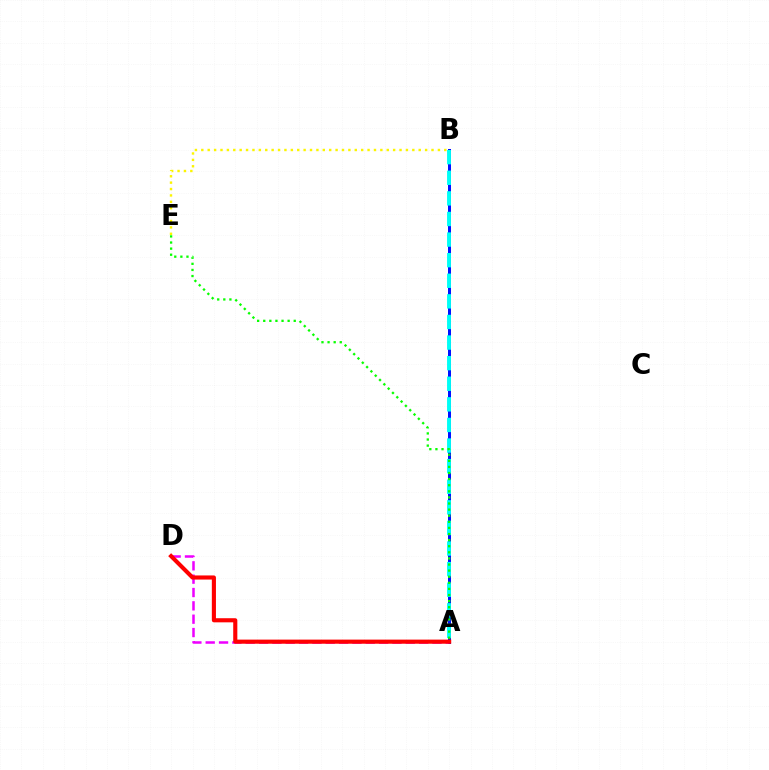{('B', 'E'): [{'color': '#fcf500', 'line_style': 'dotted', 'thickness': 1.74}], ('A', 'B'): [{'color': '#0010ff', 'line_style': 'solid', 'thickness': 2.16}, {'color': '#00fff6', 'line_style': 'dashed', 'thickness': 2.8}], ('A', 'D'): [{'color': '#ee00ff', 'line_style': 'dashed', 'thickness': 1.81}, {'color': '#ff0000', 'line_style': 'solid', 'thickness': 2.96}], ('A', 'E'): [{'color': '#08ff00', 'line_style': 'dotted', 'thickness': 1.66}]}